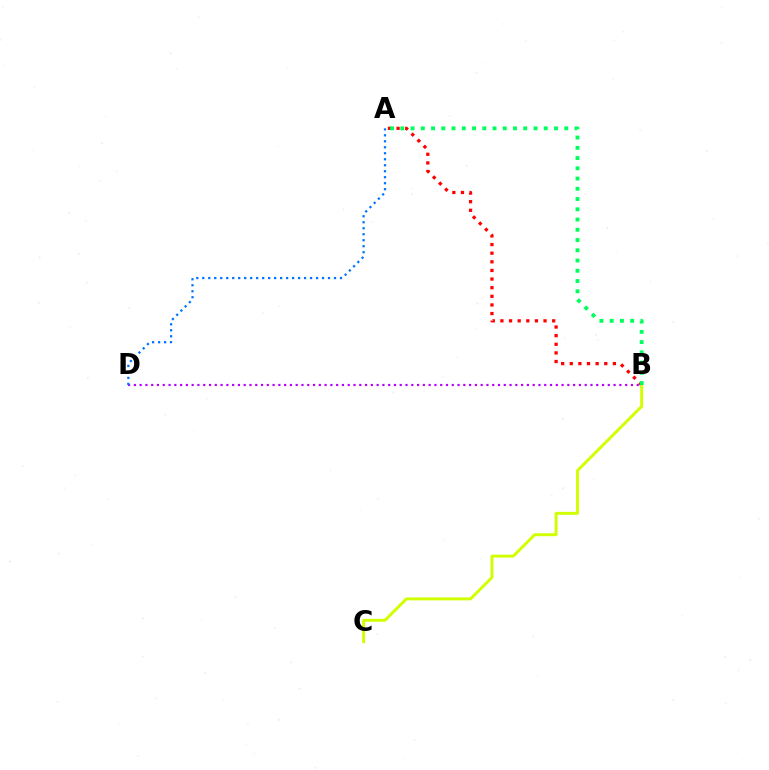{('A', 'B'): [{'color': '#ff0000', 'line_style': 'dotted', 'thickness': 2.34}, {'color': '#00ff5c', 'line_style': 'dotted', 'thickness': 2.78}], ('B', 'C'): [{'color': '#d1ff00', 'line_style': 'solid', 'thickness': 2.12}], ('B', 'D'): [{'color': '#b900ff', 'line_style': 'dotted', 'thickness': 1.57}], ('A', 'D'): [{'color': '#0074ff', 'line_style': 'dotted', 'thickness': 1.63}]}